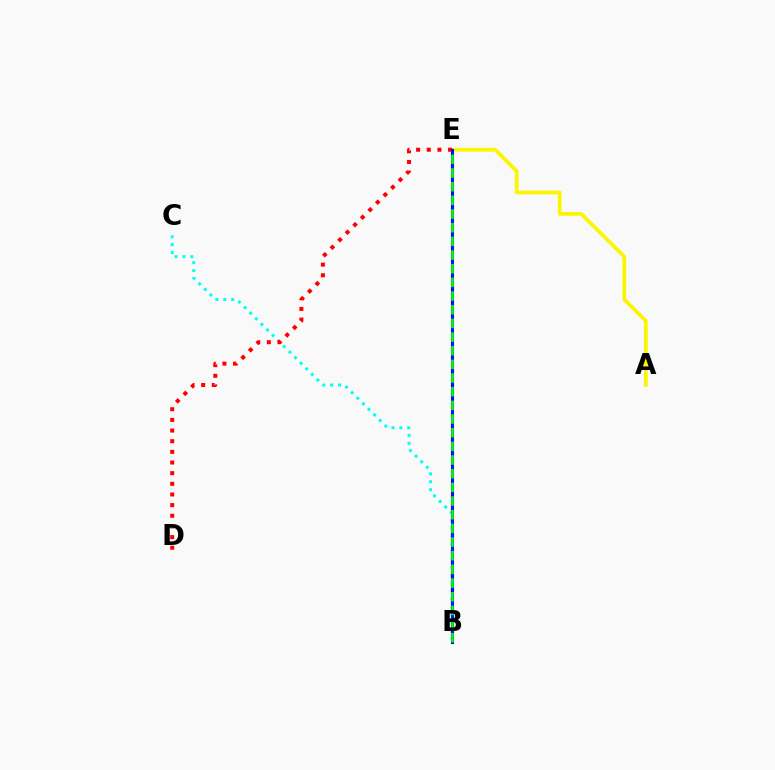{('A', 'E'): [{'color': '#fcf500', 'line_style': 'solid', 'thickness': 2.7}], ('B', 'C'): [{'color': '#00fff6', 'line_style': 'dotted', 'thickness': 2.15}], ('B', 'E'): [{'color': '#ee00ff', 'line_style': 'dashed', 'thickness': 1.55}, {'color': '#0010ff', 'line_style': 'solid', 'thickness': 2.22}, {'color': '#08ff00', 'line_style': 'dashed', 'thickness': 1.86}], ('D', 'E'): [{'color': '#ff0000', 'line_style': 'dotted', 'thickness': 2.89}]}